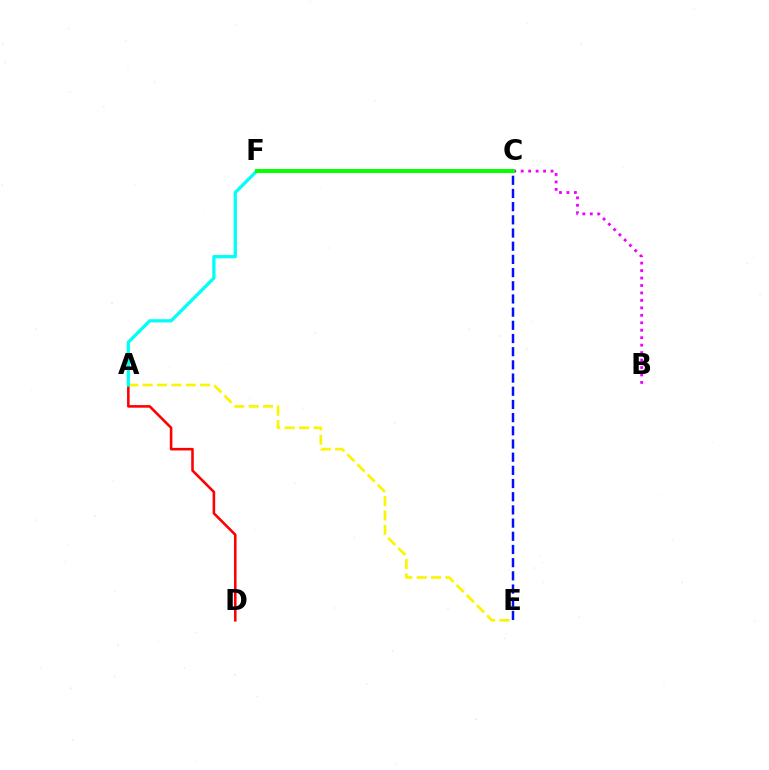{('A', 'E'): [{'color': '#fcf500', 'line_style': 'dashed', 'thickness': 1.95}], ('C', 'E'): [{'color': '#0010ff', 'line_style': 'dashed', 'thickness': 1.79}], ('B', 'C'): [{'color': '#ee00ff', 'line_style': 'dotted', 'thickness': 2.03}], ('A', 'D'): [{'color': '#ff0000', 'line_style': 'solid', 'thickness': 1.86}], ('A', 'F'): [{'color': '#00fff6', 'line_style': 'solid', 'thickness': 2.36}], ('C', 'F'): [{'color': '#08ff00', 'line_style': 'solid', 'thickness': 2.86}]}